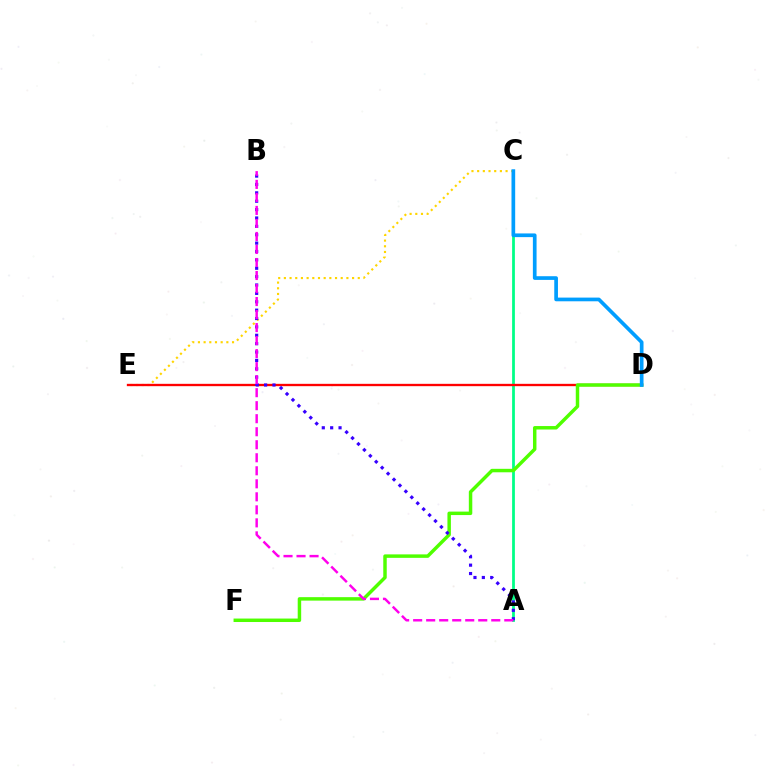{('A', 'C'): [{'color': '#00ff86', 'line_style': 'solid', 'thickness': 1.99}], ('C', 'E'): [{'color': '#ffd500', 'line_style': 'dotted', 'thickness': 1.54}], ('D', 'E'): [{'color': '#ff0000', 'line_style': 'solid', 'thickness': 1.68}], ('D', 'F'): [{'color': '#4fff00', 'line_style': 'solid', 'thickness': 2.49}], ('A', 'B'): [{'color': '#3700ff', 'line_style': 'dotted', 'thickness': 2.28}, {'color': '#ff00ed', 'line_style': 'dashed', 'thickness': 1.77}], ('C', 'D'): [{'color': '#009eff', 'line_style': 'solid', 'thickness': 2.66}]}